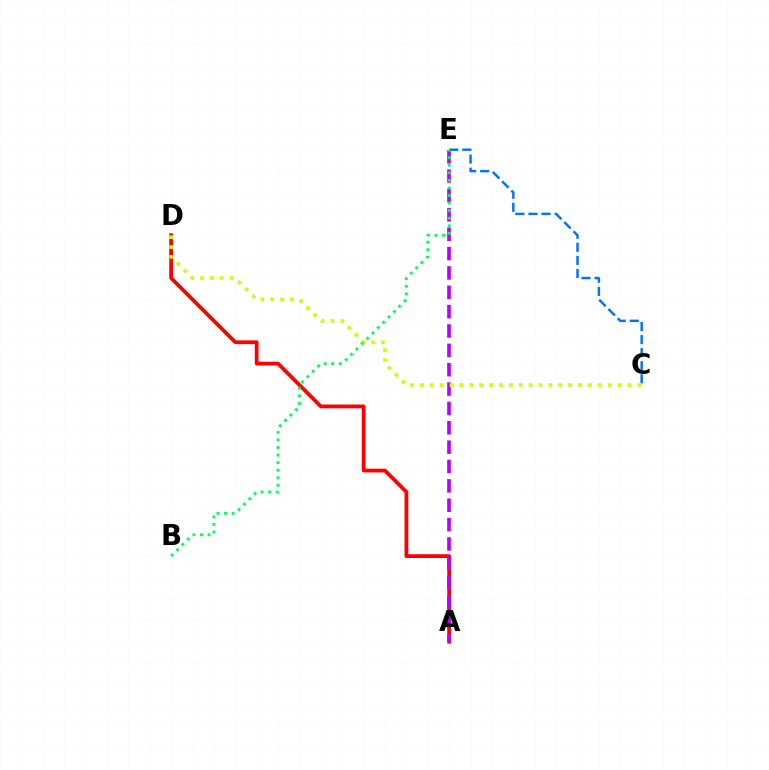{('A', 'D'): [{'color': '#ff0000', 'line_style': 'solid', 'thickness': 2.71}], ('C', 'E'): [{'color': '#0074ff', 'line_style': 'dashed', 'thickness': 1.78}], ('A', 'E'): [{'color': '#b900ff', 'line_style': 'dashed', 'thickness': 2.63}], ('C', 'D'): [{'color': '#d1ff00', 'line_style': 'dotted', 'thickness': 2.68}], ('B', 'E'): [{'color': '#00ff5c', 'line_style': 'dotted', 'thickness': 2.05}]}